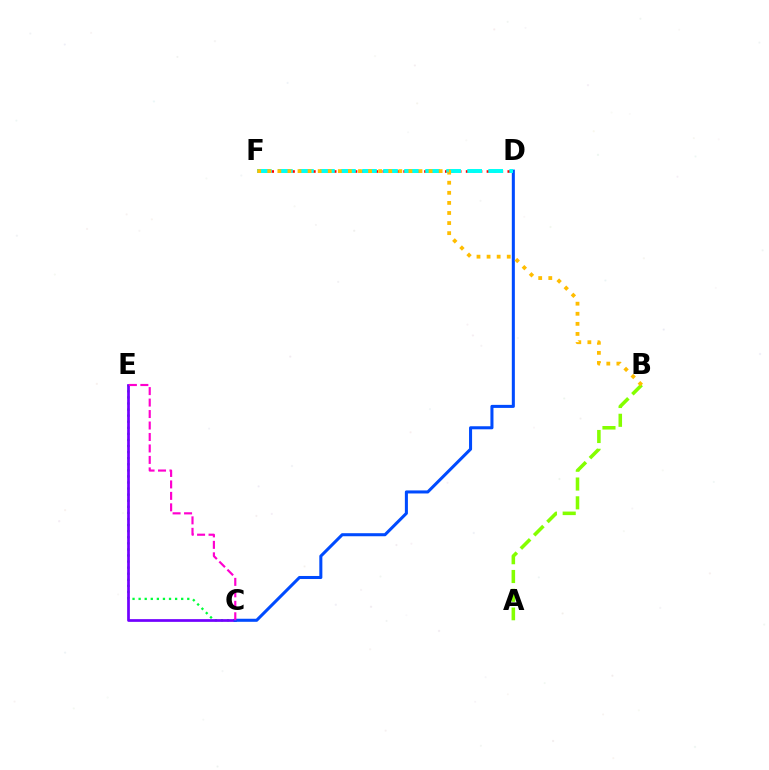{('C', 'E'): [{'color': '#00ff39', 'line_style': 'dotted', 'thickness': 1.65}, {'color': '#7200ff', 'line_style': 'solid', 'thickness': 1.96}, {'color': '#ff00cf', 'line_style': 'dashed', 'thickness': 1.56}], ('A', 'B'): [{'color': '#84ff00', 'line_style': 'dashed', 'thickness': 2.55}], ('D', 'F'): [{'color': '#ff0000', 'line_style': 'dotted', 'thickness': 1.89}, {'color': '#00fff6', 'line_style': 'dashed', 'thickness': 2.86}], ('C', 'D'): [{'color': '#004bff', 'line_style': 'solid', 'thickness': 2.19}], ('B', 'F'): [{'color': '#ffbd00', 'line_style': 'dotted', 'thickness': 2.74}]}